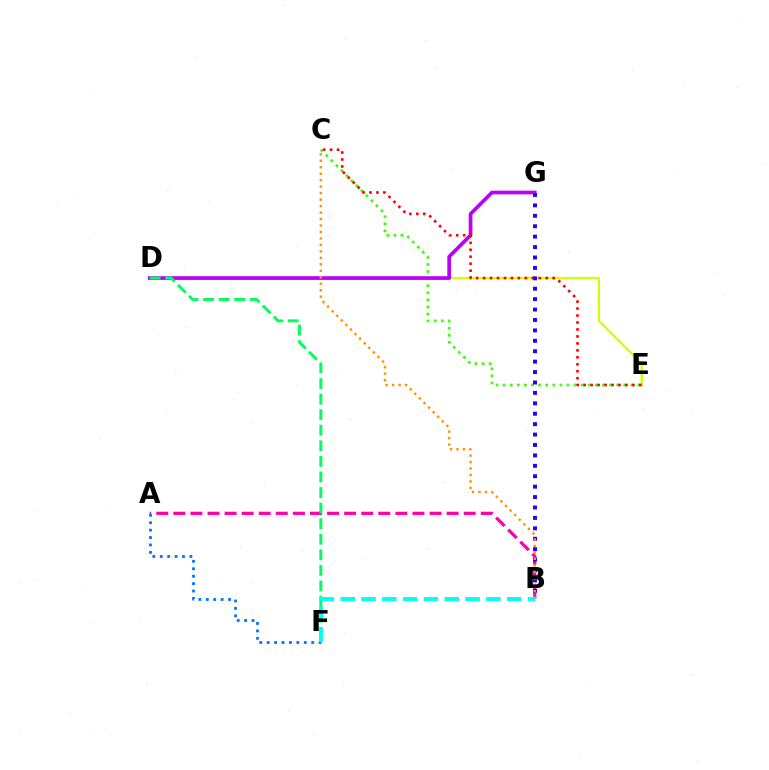{('C', 'E'): [{'color': '#3dff00', 'line_style': 'dotted', 'thickness': 1.93}, {'color': '#ff0000', 'line_style': 'dotted', 'thickness': 1.89}], ('D', 'E'): [{'color': '#d1ff00', 'line_style': 'solid', 'thickness': 1.65}], ('D', 'G'): [{'color': '#b900ff', 'line_style': 'solid', 'thickness': 2.67}], ('A', 'B'): [{'color': '#ff00ac', 'line_style': 'dashed', 'thickness': 2.32}], ('D', 'F'): [{'color': '#00ff5c', 'line_style': 'dashed', 'thickness': 2.12}], ('B', 'G'): [{'color': '#2500ff', 'line_style': 'dotted', 'thickness': 2.83}], ('B', 'C'): [{'color': '#ff9400', 'line_style': 'dotted', 'thickness': 1.76}], ('A', 'F'): [{'color': '#0074ff', 'line_style': 'dotted', 'thickness': 2.02}], ('B', 'F'): [{'color': '#00fff6', 'line_style': 'dashed', 'thickness': 2.83}]}